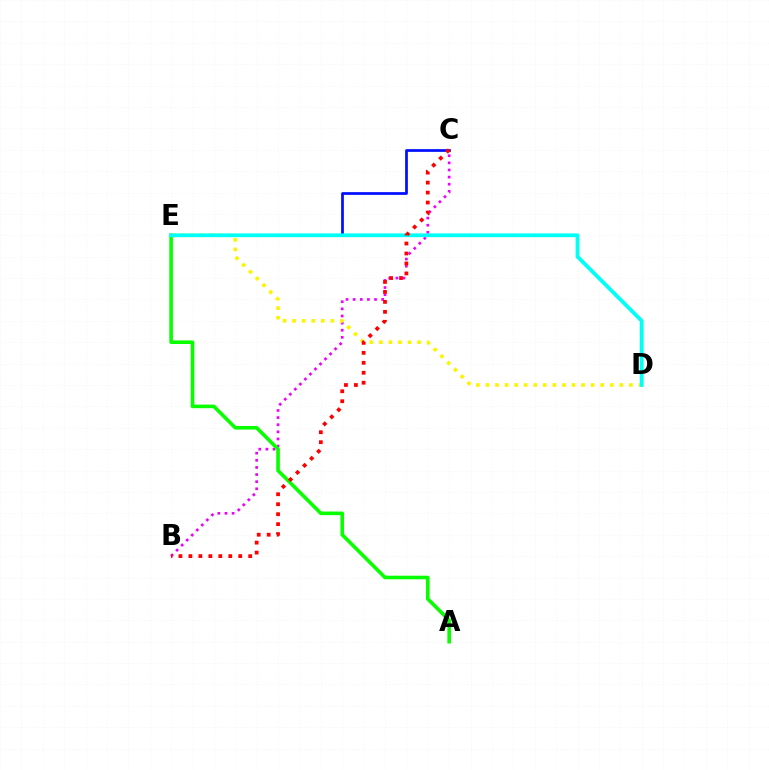{('C', 'E'): [{'color': '#0010ff', 'line_style': 'solid', 'thickness': 1.97}], ('B', 'C'): [{'color': '#ee00ff', 'line_style': 'dotted', 'thickness': 1.93}, {'color': '#ff0000', 'line_style': 'dotted', 'thickness': 2.71}], ('A', 'E'): [{'color': '#08ff00', 'line_style': 'solid', 'thickness': 2.59}], ('D', 'E'): [{'color': '#fcf500', 'line_style': 'dotted', 'thickness': 2.6}, {'color': '#00fff6', 'line_style': 'solid', 'thickness': 2.72}]}